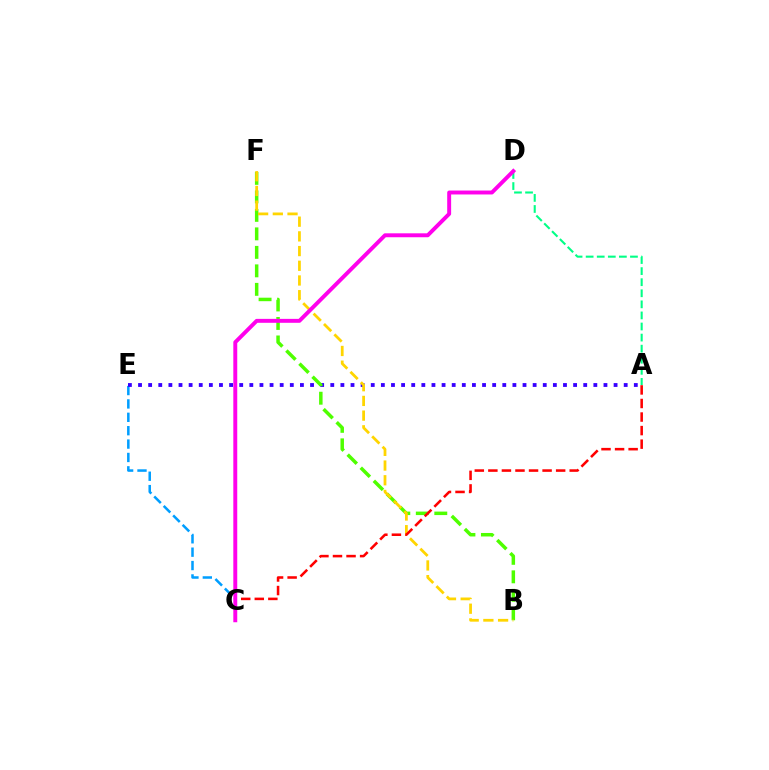{('C', 'E'): [{'color': '#009eff', 'line_style': 'dashed', 'thickness': 1.82}], ('A', 'E'): [{'color': '#3700ff', 'line_style': 'dotted', 'thickness': 2.75}], ('B', 'F'): [{'color': '#4fff00', 'line_style': 'dashed', 'thickness': 2.51}, {'color': '#ffd500', 'line_style': 'dashed', 'thickness': 2.0}], ('A', 'D'): [{'color': '#00ff86', 'line_style': 'dashed', 'thickness': 1.5}], ('A', 'C'): [{'color': '#ff0000', 'line_style': 'dashed', 'thickness': 1.84}], ('C', 'D'): [{'color': '#ff00ed', 'line_style': 'solid', 'thickness': 2.83}]}